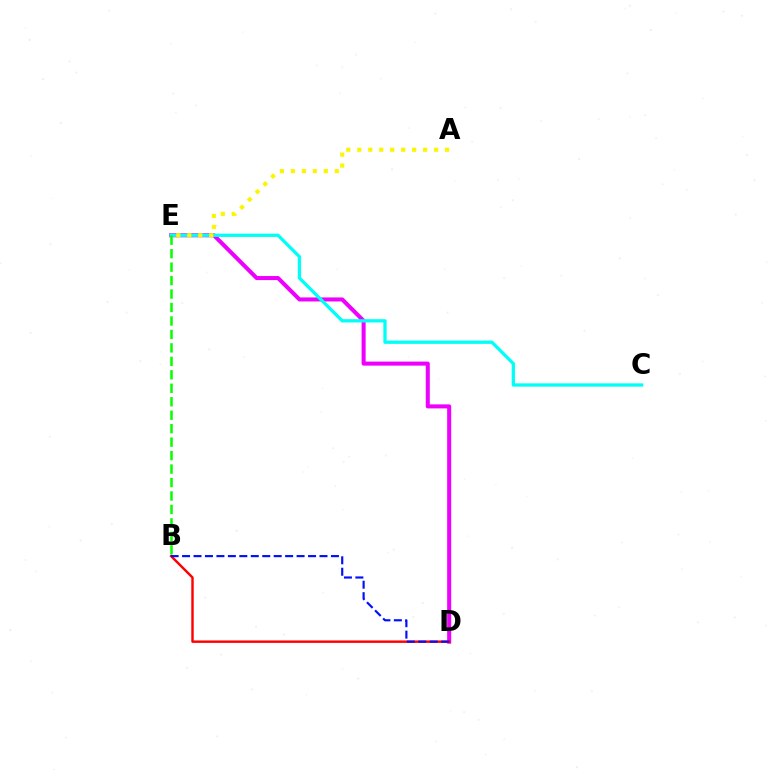{('D', 'E'): [{'color': '#ee00ff', 'line_style': 'solid', 'thickness': 2.91}], ('C', 'E'): [{'color': '#00fff6', 'line_style': 'solid', 'thickness': 2.37}], ('B', 'D'): [{'color': '#ff0000', 'line_style': 'solid', 'thickness': 1.74}, {'color': '#0010ff', 'line_style': 'dashed', 'thickness': 1.56}], ('A', 'E'): [{'color': '#fcf500', 'line_style': 'dotted', 'thickness': 2.98}], ('B', 'E'): [{'color': '#08ff00', 'line_style': 'dashed', 'thickness': 1.83}]}